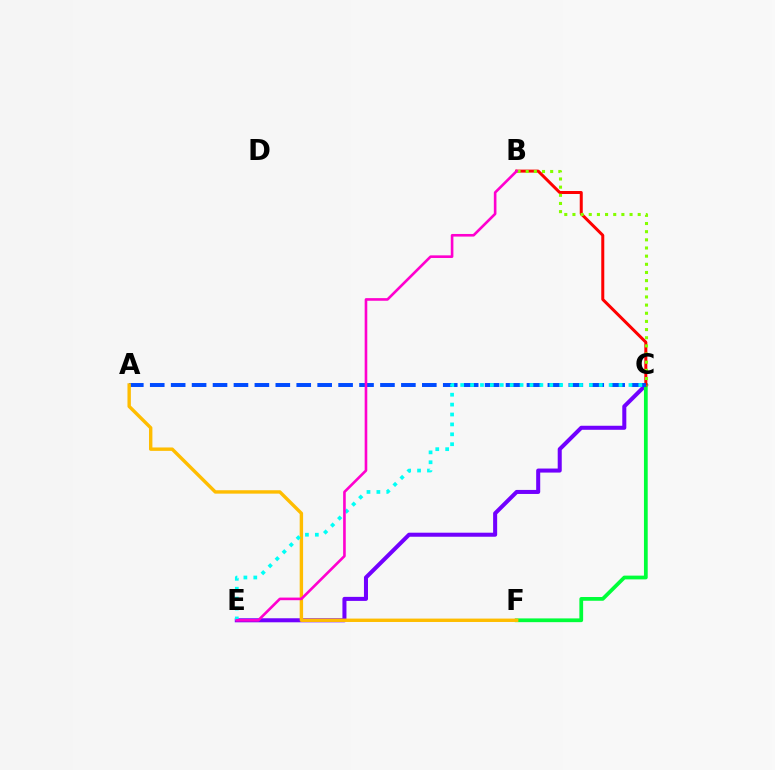{('C', 'E'): [{'color': '#7200ff', 'line_style': 'solid', 'thickness': 2.91}, {'color': '#00fff6', 'line_style': 'dotted', 'thickness': 2.69}], ('C', 'F'): [{'color': '#00ff39', 'line_style': 'solid', 'thickness': 2.7}], ('B', 'C'): [{'color': '#ff0000', 'line_style': 'solid', 'thickness': 2.16}, {'color': '#84ff00', 'line_style': 'dotted', 'thickness': 2.22}], ('A', 'C'): [{'color': '#004bff', 'line_style': 'dashed', 'thickness': 2.84}], ('A', 'F'): [{'color': '#ffbd00', 'line_style': 'solid', 'thickness': 2.45}], ('B', 'E'): [{'color': '#ff00cf', 'line_style': 'solid', 'thickness': 1.89}]}